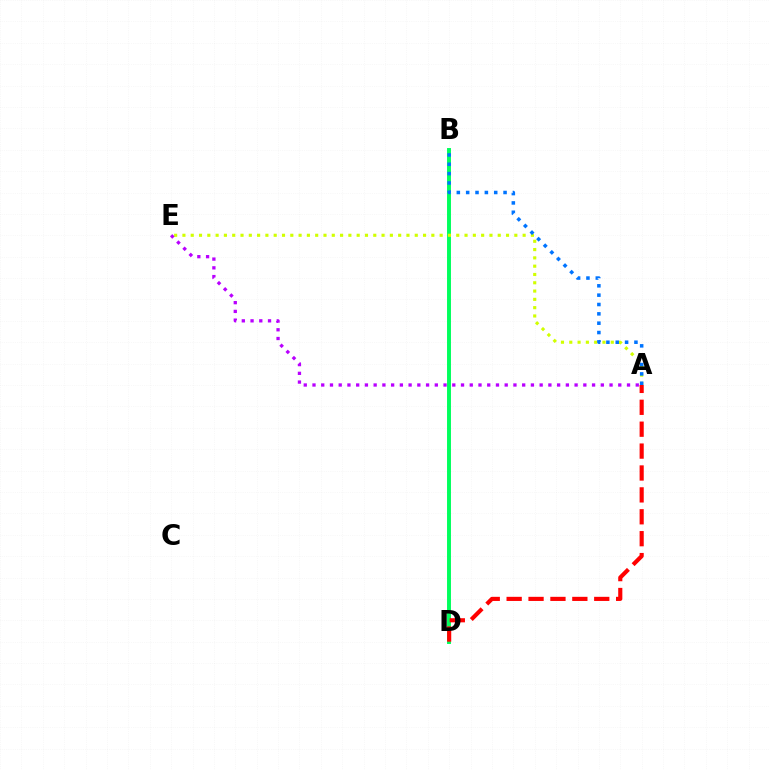{('B', 'D'): [{'color': '#00ff5c', 'line_style': 'solid', 'thickness': 2.83}], ('A', 'E'): [{'color': '#d1ff00', 'line_style': 'dotted', 'thickness': 2.25}, {'color': '#b900ff', 'line_style': 'dotted', 'thickness': 2.37}], ('A', 'B'): [{'color': '#0074ff', 'line_style': 'dotted', 'thickness': 2.54}], ('A', 'D'): [{'color': '#ff0000', 'line_style': 'dashed', 'thickness': 2.97}]}